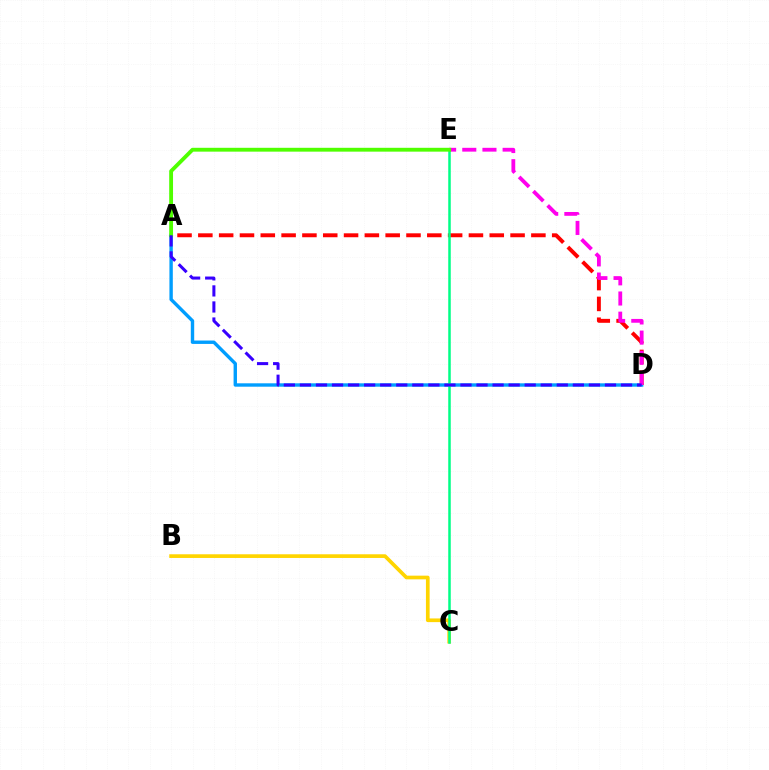{('A', 'D'): [{'color': '#009eff', 'line_style': 'solid', 'thickness': 2.44}, {'color': '#ff0000', 'line_style': 'dashed', 'thickness': 2.83}, {'color': '#3700ff', 'line_style': 'dashed', 'thickness': 2.18}], ('B', 'C'): [{'color': '#ffd500', 'line_style': 'solid', 'thickness': 2.65}], ('D', 'E'): [{'color': '#ff00ed', 'line_style': 'dashed', 'thickness': 2.74}], ('C', 'E'): [{'color': '#00ff86', 'line_style': 'solid', 'thickness': 1.81}], ('A', 'E'): [{'color': '#4fff00', 'line_style': 'solid', 'thickness': 2.77}]}